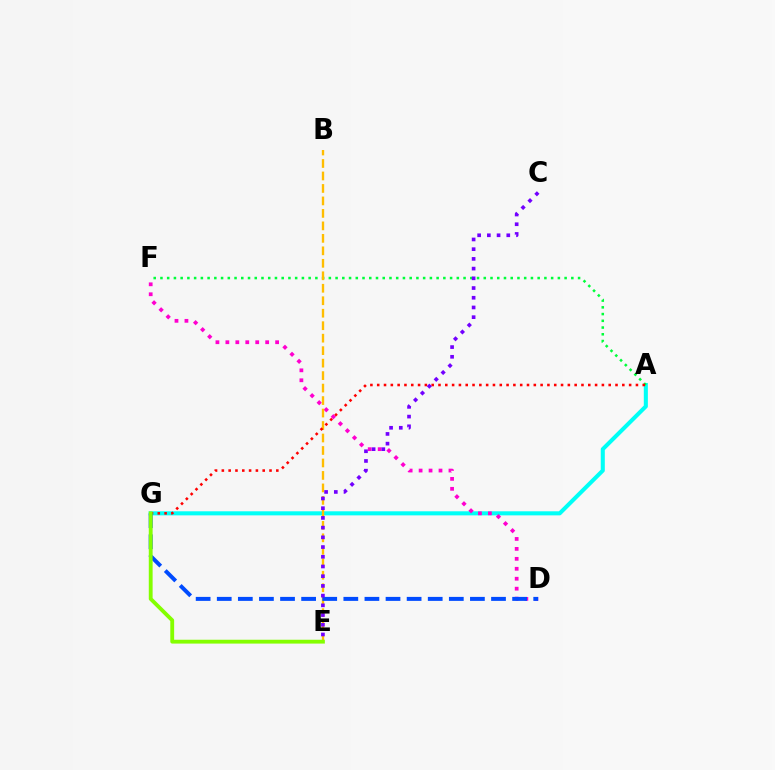{('A', 'G'): [{'color': '#00fff6', 'line_style': 'solid', 'thickness': 2.93}, {'color': '#ff0000', 'line_style': 'dotted', 'thickness': 1.85}], ('A', 'F'): [{'color': '#00ff39', 'line_style': 'dotted', 'thickness': 1.83}], ('D', 'F'): [{'color': '#ff00cf', 'line_style': 'dotted', 'thickness': 2.7}], ('B', 'E'): [{'color': '#ffbd00', 'line_style': 'dashed', 'thickness': 1.7}], ('D', 'G'): [{'color': '#004bff', 'line_style': 'dashed', 'thickness': 2.87}], ('C', 'E'): [{'color': '#7200ff', 'line_style': 'dotted', 'thickness': 2.64}], ('E', 'G'): [{'color': '#84ff00', 'line_style': 'solid', 'thickness': 2.77}]}